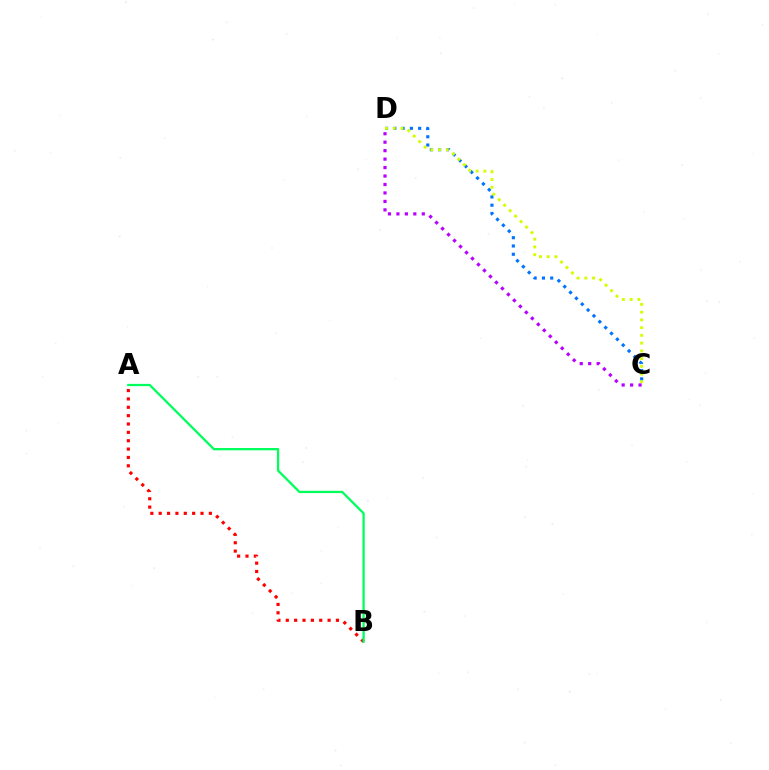{('A', 'B'): [{'color': '#ff0000', 'line_style': 'dotted', 'thickness': 2.27}, {'color': '#00ff5c', 'line_style': 'solid', 'thickness': 1.64}], ('C', 'D'): [{'color': '#0074ff', 'line_style': 'dotted', 'thickness': 2.25}, {'color': '#d1ff00', 'line_style': 'dotted', 'thickness': 2.1}, {'color': '#b900ff', 'line_style': 'dotted', 'thickness': 2.3}]}